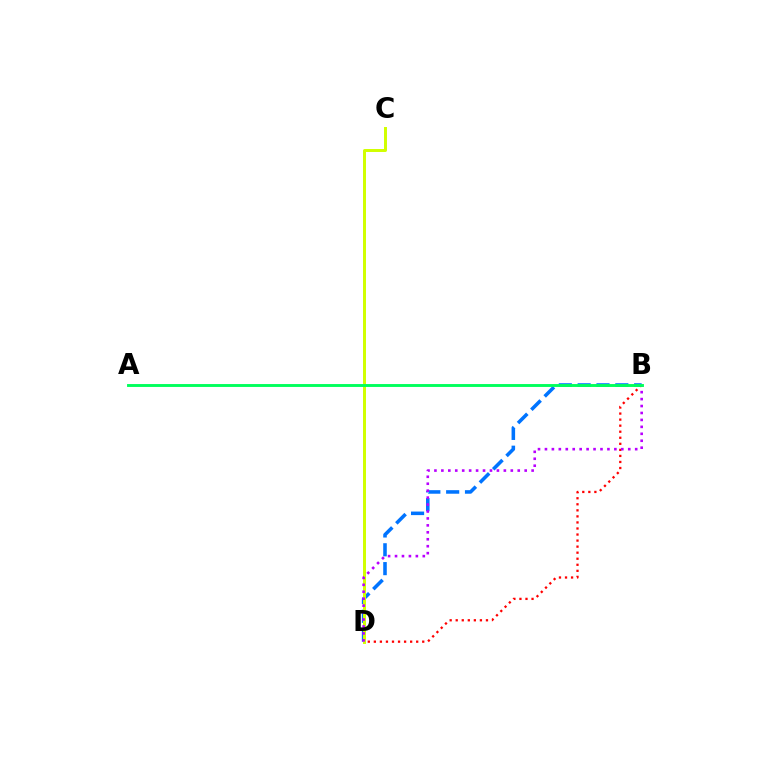{('B', 'D'): [{'color': '#0074ff', 'line_style': 'dashed', 'thickness': 2.56}, {'color': '#ff0000', 'line_style': 'dotted', 'thickness': 1.64}, {'color': '#b900ff', 'line_style': 'dotted', 'thickness': 1.89}], ('C', 'D'): [{'color': '#d1ff00', 'line_style': 'solid', 'thickness': 2.14}], ('A', 'B'): [{'color': '#00ff5c', 'line_style': 'solid', 'thickness': 2.08}]}